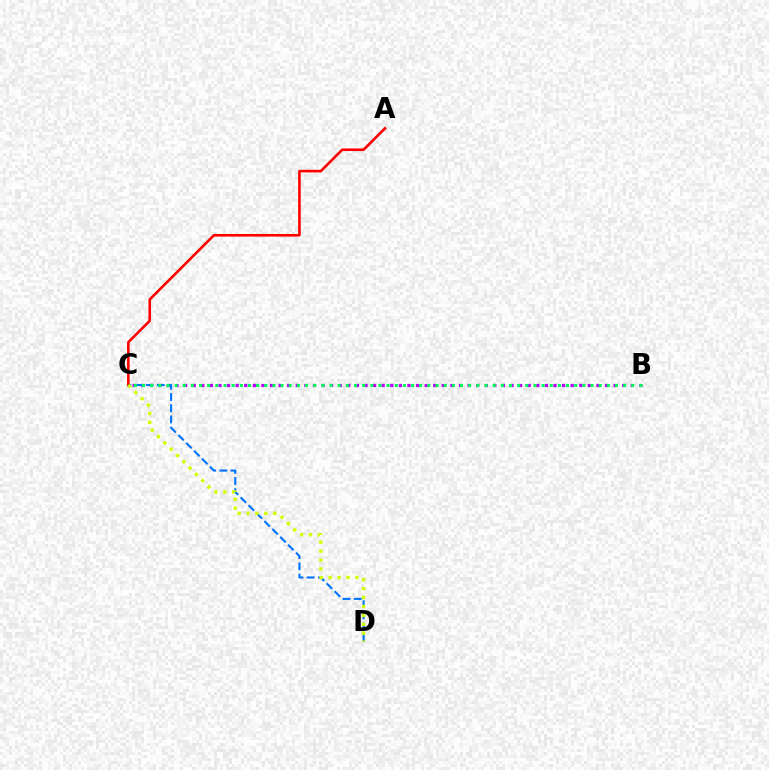{('B', 'C'): [{'color': '#b900ff', 'line_style': 'dotted', 'thickness': 2.33}, {'color': '#00ff5c', 'line_style': 'dotted', 'thickness': 2.22}], ('C', 'D'): [{'color': '#0074ff', 'line_style': 'dashed', 'thickness': 1.52}, {'color': '#d1ff00', 'line_style': 'dotted', 'thickness': 2.42}], ('A', 'C'): [{'color': '#ff0000', 'line_style': 'solid', 'thickness': 1.88}]}